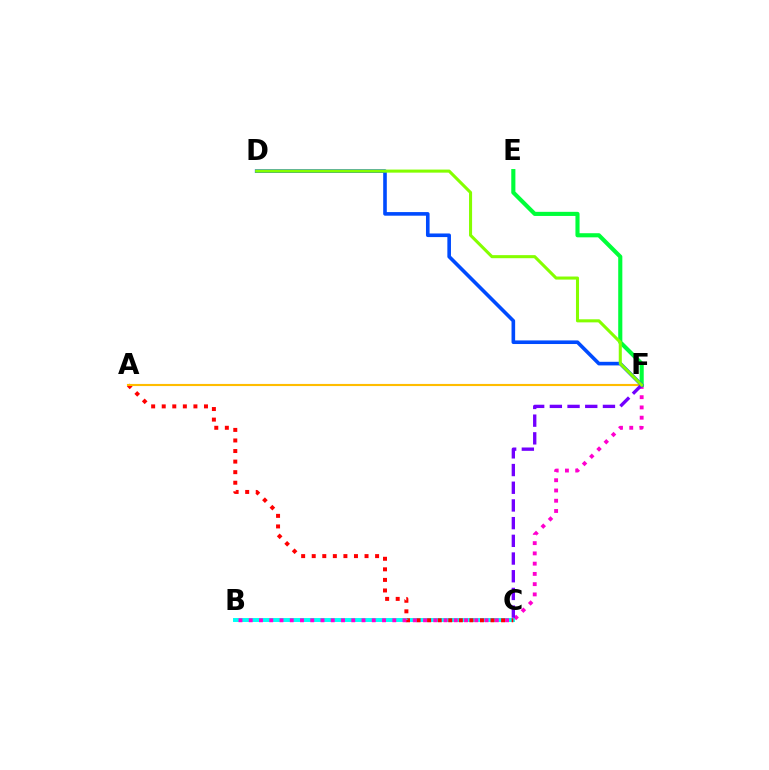{('B', 'C'): [{'color': '#00fff6', 'line_style': 'solid', 'thickness': 2.84}], ('A', 'C'): [{'color': '#ff0000', 'line_style': 'dotted', 'thickness': 2.87}], ('A', 'F'): [{'color': '#ffbd00', 'line_style': 'solid', 'thickness': 1.53}], ('B', 'F'): [{'color': '#ff00cf', 'line_style': 'dotted', 'thickness': 2.79}], ('E', 'F'): [{'color': '#00ff39', 'line_style': 'solid', 'thickness': 2.96}], ('D', 'F'): [{'color': '#004bff', 'line_style': 'solid', 'thickness': 2.6}, {'color': '#84ff00', 'line_style': 'solid', 'thickness': 2.21}], ('C', 'F'): [{'color': '#7200ff', 'line_style': 'dashed', 'thickness': 2.4}]}